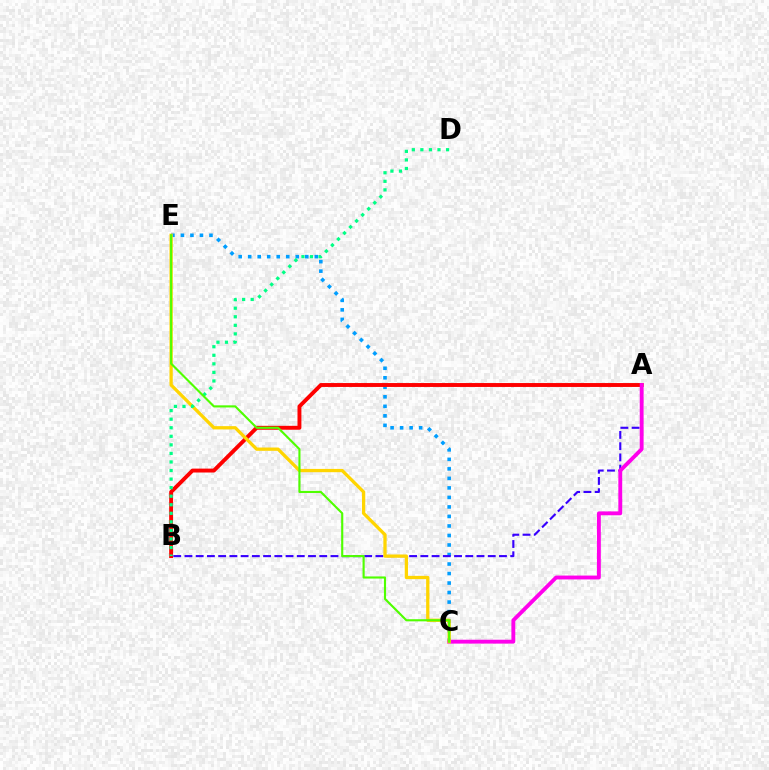{('C', 'E'): [{'color': '#009eff', 'line_style': 'dotted', 'thickness': 2.59}, {'color': '#ffd500', 'line_style': 'solid', 'thickness': 2.36}, {'color': '#4fff00', 'line_style': 'solid', 'thickness': 1.53}], ('A', 'B'): [{'color': '#3700ff', 'line_style': 'dashed', 'thickness': 1.53}, {'color': '#ff0000', 'line_style': 'solid', 'thickness': 2.81}], ('A', 'C'): [{'color': '#ff00ed', 'line_style': 'solid', 'thickness': 2.78}], ('B', 'D'): [{'color': '#00ff86', 'line_style': 'dotted', 'thickness': 2.33}]}